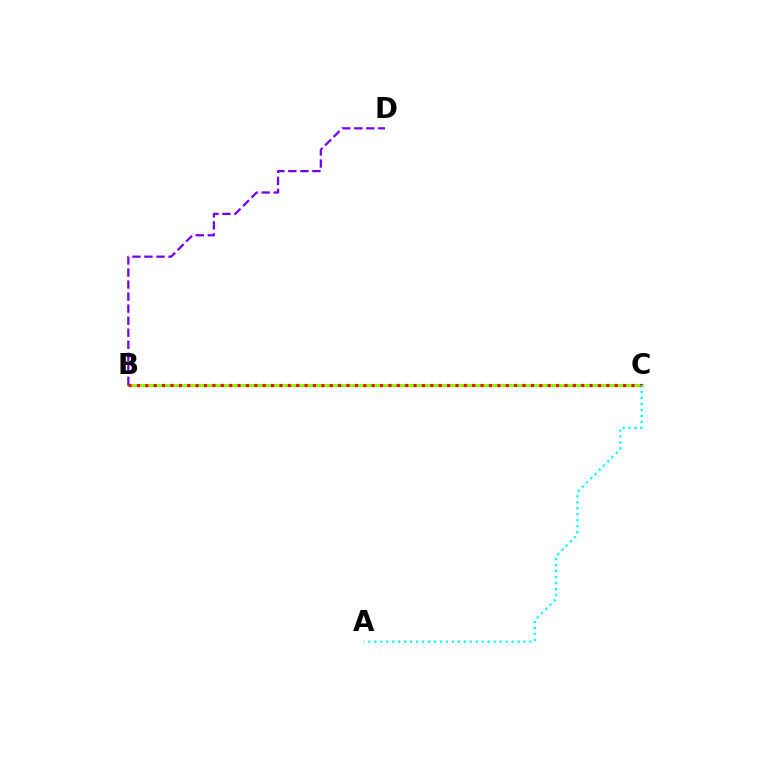{('B', 'C'): [{'color': '#84ff00', 'line_style': 'solid', 'thickness': 2.07}, {'color': '#ff0000', 'line_style': 'dotted', 'thickness': 2.28}], ('A', 'C'): [{'color': '#00fff6', 'line_style': 'dotted', 'thickness': 1.62}], ('B', 'D'): [{'color': '#7200ff', 'line_style': 'dashed', 'thickness': 1.63}]}